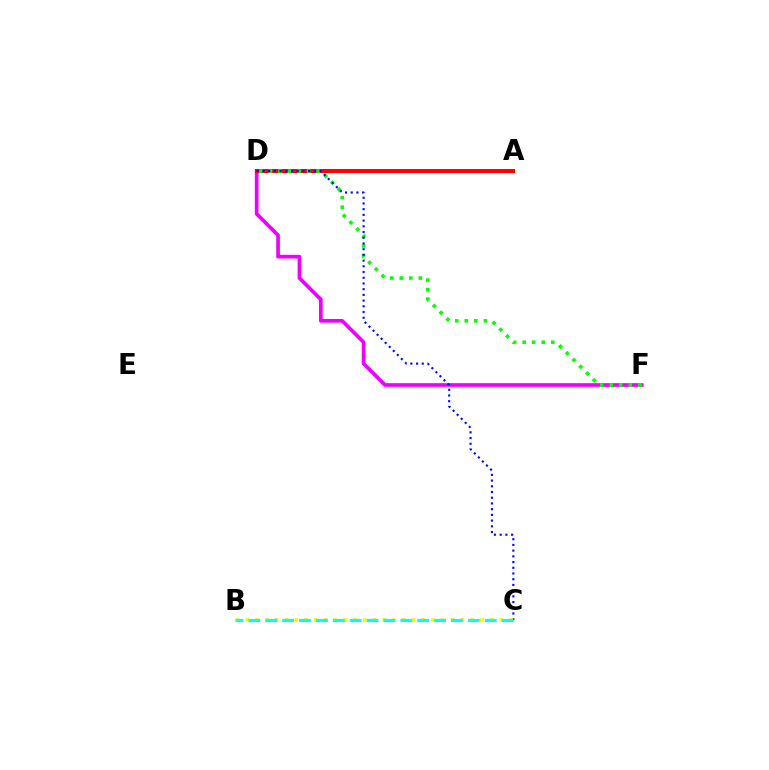{('D', 'F'): [{'color': '#ee00ff', 'line_style': 'solid', 'thickness': 2.65}, {'color': '#08ff00', 'line_style': 'dotted', 'thickness': 2.59}], ('A', 'D'): [{'color': '#ff0000', 'line_style': 'solid', 'thickness': 2.91}], ('C', 'D'): [{'color': '#0010ff', 'line_style': 'dotted', 'thickness': 1.55}], ('B', 'C'): [{'color': '#fcf500', 'line_style': 'dotted', 'thickness': 2.65}, {'color': '#00fff6', 'line_style': 'dashed', 'thickness': 2.29}]}